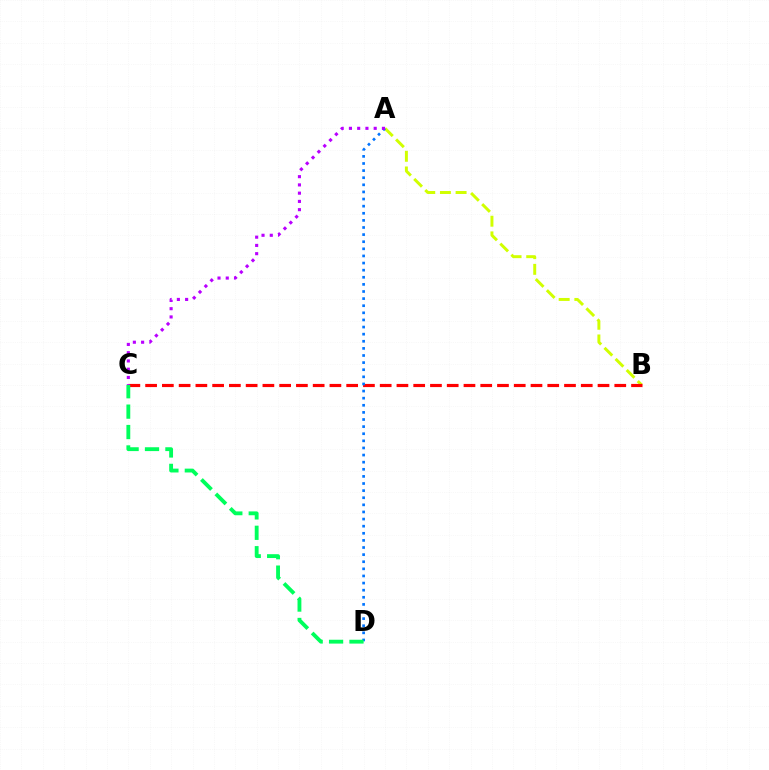{('A', 'B'): [{'color': '#d1ff00', 'line_style': 'dashed', 'thickness': 2.13}], ('B', 'C'): [{'color': '#ff0000', 'line_style': 'dashed', 'thickness': 2.28}], ('A', 'D'): [{'color': '#0074ff', 'line_style': 'dotted', 'thickness': 1.93}], ('C', 'D'): [{'color': '#00ff5c', 'line_style': 'dashed', 'thickness': 2.77}], ('A', 'C'): [{'color': '#b900ff', 'line_style': 'dotted', 'thickness': 2.24}]}